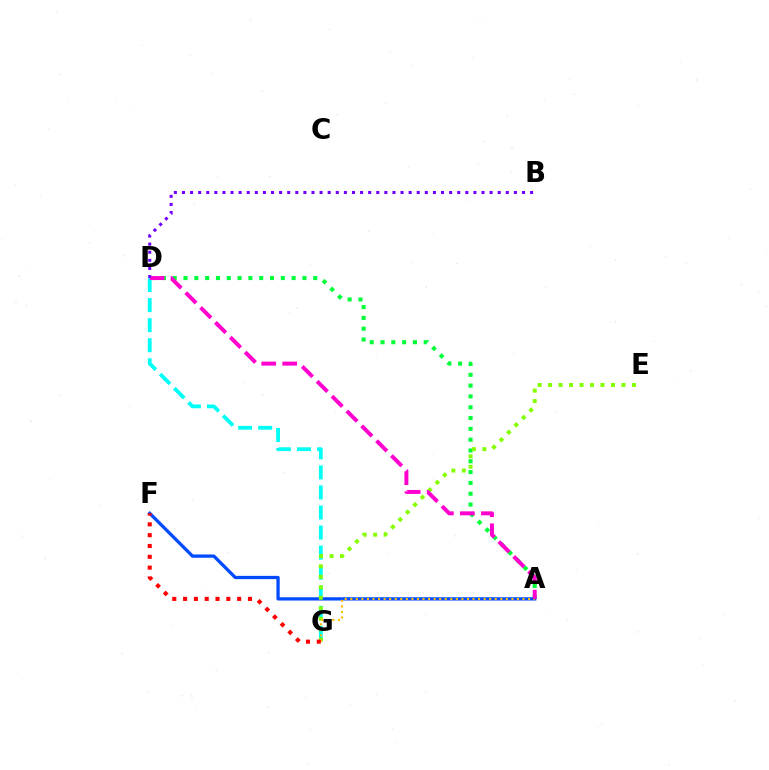{('D', 'G'): [{'color': '#00fff6', 'line_style': 'dashed', 'thickness': 2.72}], ('A', 'D'): [{'color': '#00ff39', 'line_style': 'dotted', 'thickness': 2.94}, {'color': '#ff00cf', 'line_style': 'dashed', 'thickness': 2.85}], ('A', 'F'): [{'color': '#004bff', 'line_style': 'solid', 'thickness': 2.36}], ('E', 'G'): [{'color': '#84ff00', 'line_style': 'dotted', 'thickness': 2.85}], ('A', 'G'): [{'color': '#ffbd00', 'line_style': 'dotted', 'thickness': 1.51}], ('B', 'D'): [{'color': '#7200ff', 'line_style': 'dotted', 'thickness': 2.2}], ('F', 'G'): [{'color': '#ff0000', 'line_style': 'dotted', 'thickness': 2.94}]}